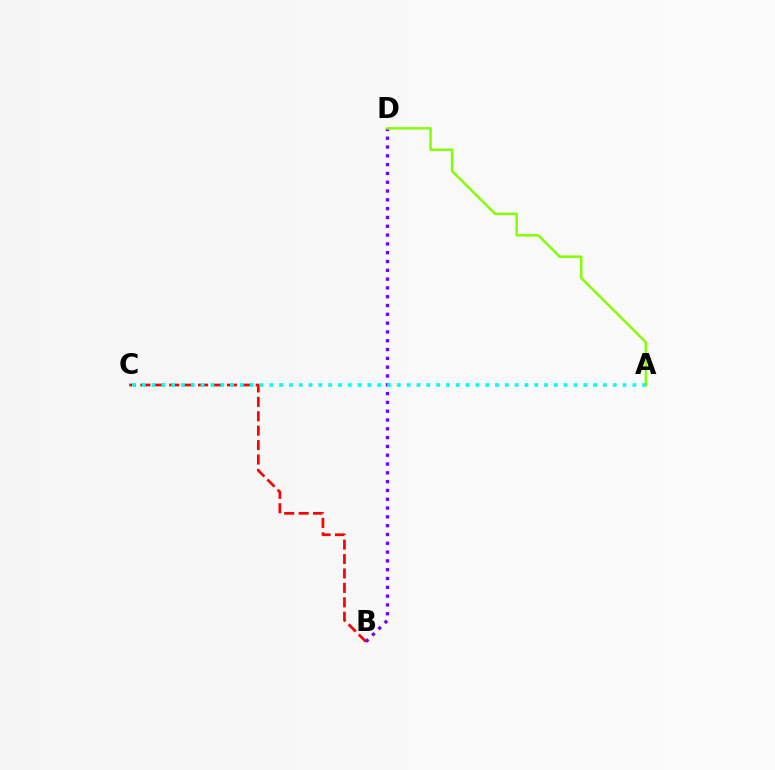{('B', 'C'): [{'color': '#ff0000', 'line_style': 'dashed', 'thickness': 1.96}], ('B', 'D'): [{'color': '#7200ff', 'line_style': 'dotted', 'thickness': 2.39}], ('A', 'D'): [{'color': '#84ff00', 'line_style': 'solid', 'thickness': 1.78}], ('A', 'C'): [{'color': '#00fff6', 'line_style': 'dotted', 'thickness': 2.67}]}